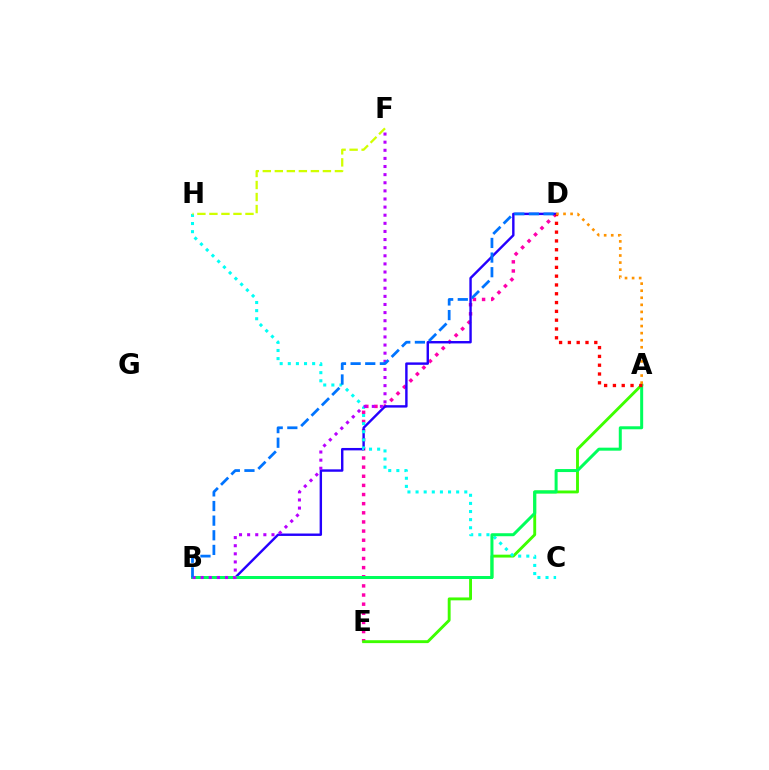{('D', 'E'): [{'color': '#ff00ac', 'line_style': 'dotted', 'thickness': 2.48}], ('A', 'E'): [{'color': '#3dff00', 'line_style': 'solid', 'thickness': 2.08}], ('B', 'D'): [{'color': '#2500ff', 'line_style': 'solid', 'thickness': 1.74}, {'color': '#0074ff', 'line_style': 'dashed', 'thickness': 1.99}], ('C', 'H'): [{'color': '#00fff6', 'line_style': 'dotted', 'thickness': 2.21}], ('A', 'B'): [{'color': '#00ff5c', 'line_style': 'solid', 'thickness': 2.16}], ('B', 'F'): [{'color': '#b900ff', 'line_style': 'dotted', 'thickness': 2.2}], ('A', 'D'): [{'color': '#ff0000', 'line_style': 'dotted', 'thickness': 2.39}, {'color': '#ff9400', 'line_style': 'dotted', 'thickness': 1.92}], ('F', 'H'): [{'color': '#d1ff00', 'line_style': 'dashed', 'thickness': 1.63}]}